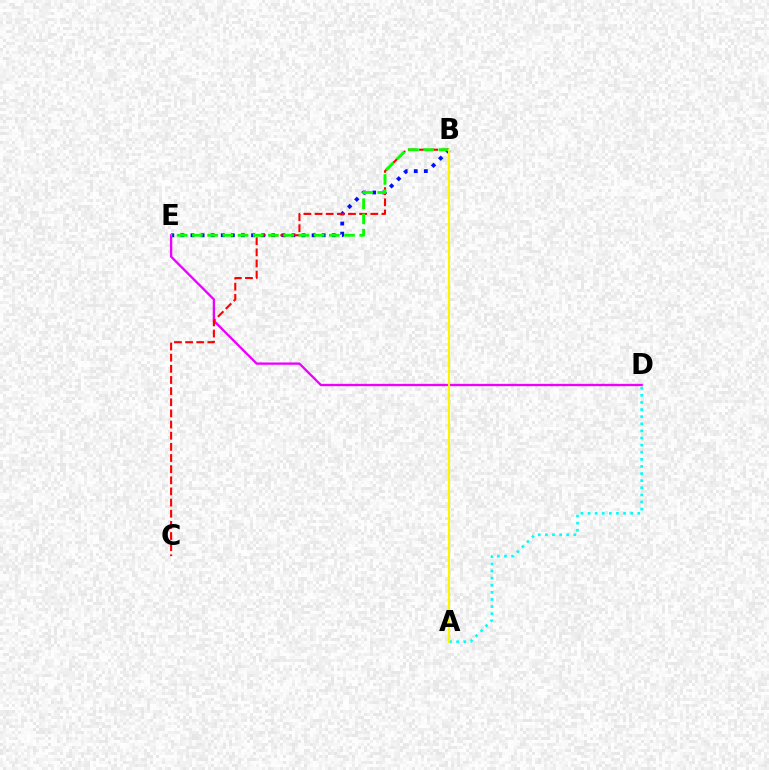{('D', 'E'): [{'color': '#ee00ff', 'line_style': 'solid', 'thickness': 1.68}], ('B', 'E'): [{'color': '#0010ff', 'line_style': 'dotted', 'thickness': 2.74}, {'color': '#08ff00', 'line_style': 'dashed', 'thickness': 2.07}], ('A', 'D'): [{'color': '#00fff6', 'line_style': 'dotted', 'thickness': 1.93}], ('B', 'C'): [{'color': '#ff0000', 'line_style': 'dashed', 'thickness': 1.51}], ('A', 'B'): [{'color': '#fcf500', 'line_style': 'solid', 'thickness': 1.55}]}